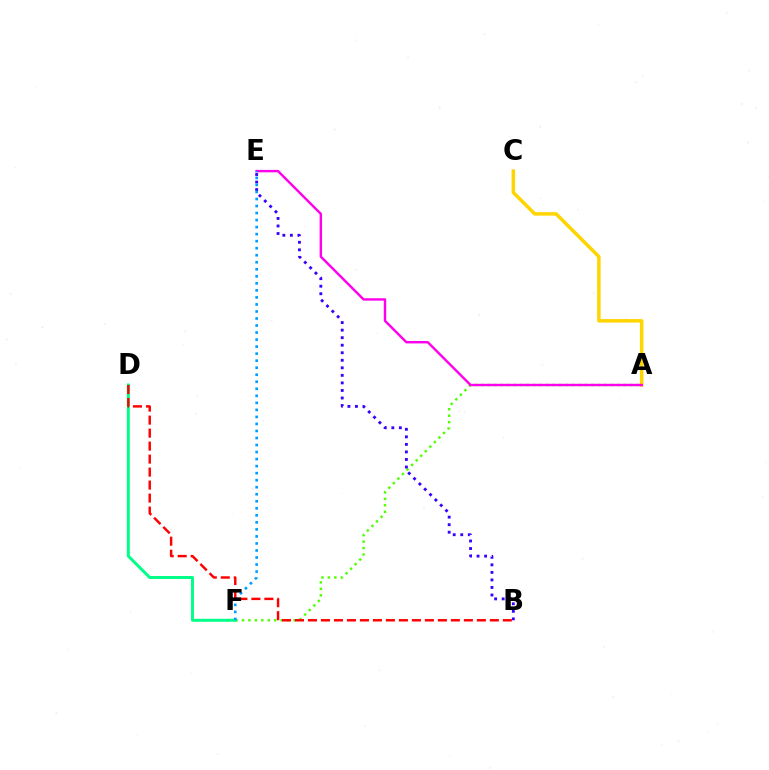{('A', 'C'): [{'color': '#ffd500', 'line_style': 'solid', 'thickness': 2.51}], ('A', 'F'): [{'color': '#4fff00', 'line_style': 'dotted', 'thickness': 1.75}], ('A', 'E'): [{'color': '#ff00ed', 'line_style': 'solid', 'thickness': 1.75}], ('D', 'F'): [{'color': '#00ff86', 'line_style': 'solid', 'thickness': 2.14}], ('B', 'E'): [{'color': '#3700ff', 'line_style': 'dotted', 'thickness': 2.05}], ('E', 'F'): [{'color': '#009eff', 'line_style': 'dotted', 'thickness': 1.91}], ('B', 'D'): [{'color': '#ff0000', 'line_style': 'dashed', 'thickness': 1.77}]}